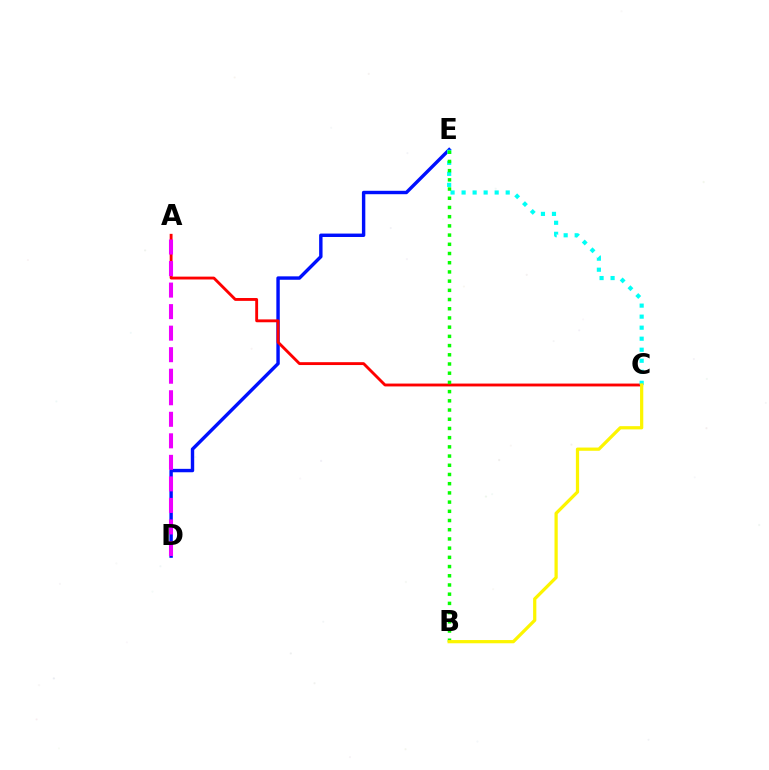{('D', 'E'): [{'color': '#0010ff', 'line_style': 'solid', 'thickness': 2.46}], ('A', 'C'): [{'color': '#ff0000', 'line_style': 'solid', 'thickness': 2.06}], ('C', 'E'): [{'color': '#00fff6', 'line_style': 'dotted', 'thickness': 3.0}], ('B', 'E'): [{'color': '#08ff00', 'line_style': 'dotted', 'thickness': 2.5}], ('A', 'D'): [{'color': '#ee00ff', 'line_style': 'dashed', 'thickness': 2.93}], ('B', 'C'): [{'color': '#fcf500', 'line_style': 'solid', 'thickness': 2.33}]}